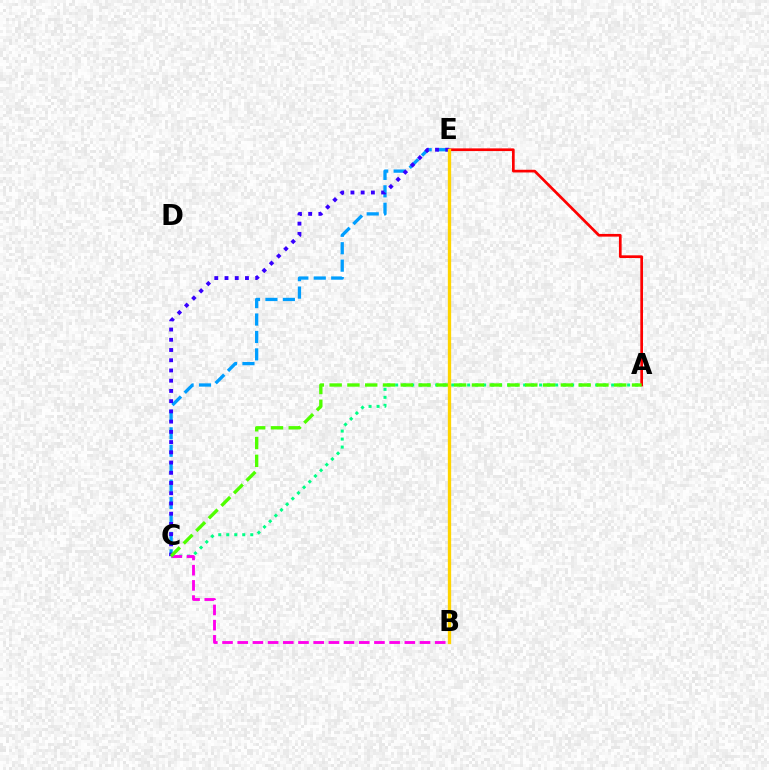{('C', 'E'): [{'color': '#009eff', 'line_style': 'dashed', 'thickness': 2.37}, {'color': '#3700ff', 'line_style': 'dotted', 'thickness': 2.78}], ('A', 'C'): [{'color': '#00ff86', 'line_style': 'dotted', 'thickness': 2.17}, {'color': '#4fff00', 'line_style': 'dashed', 'thickness': 2.42}], ('B', 'C'): [{'color': '#ff00ed', 'line_style': 'dashed', 'thickness': 2.06}], ('A', 'E'): [{'color': '#ff0000', 'line_style': 'solid', 'thickness': 1.94}], ('B', 'E'): [{'color': '#ffd500', 'line_style': 'solid', 'thickness': 2.39}]}